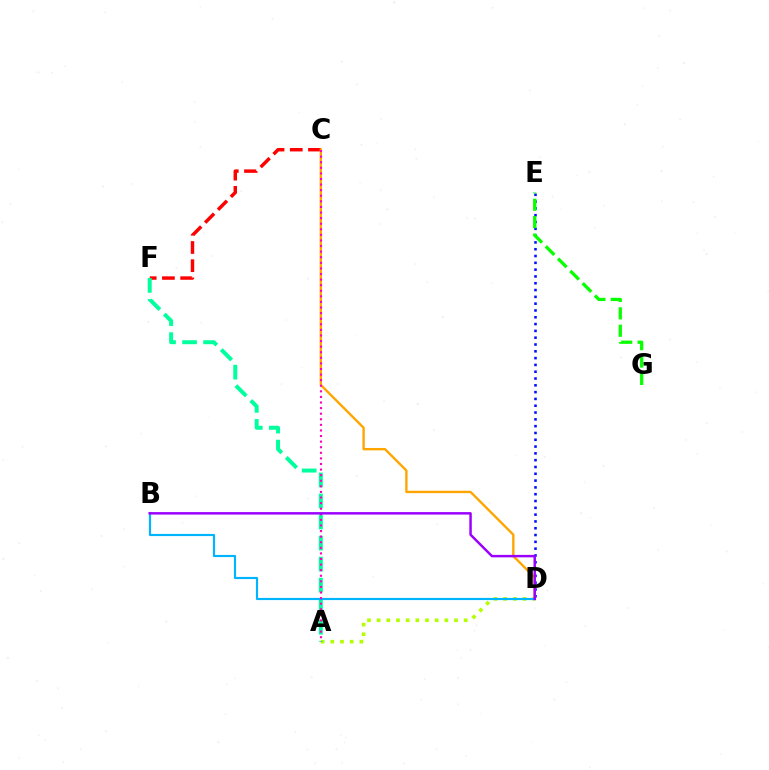{('D', 'E'): [{'color': '#0010ff', 'line_style': 'dotted', 'thickness': 1.85}], ('C', 'F'): [{'color': '#ff0000', 'line_style': 'dashed', 'thickness': 2.47}], ('A', 'D'): [{'color': '#b3ff00', 'line_style': 'dotted', 'thickness': 2.63}], ('E', 'G'): [{'color': '#08ff00', 'line_style': 'dashed', 'thickness': 2.36}], ('C', 'D'): [{'color': '#ffa500', 'line_style': 'solid', 'thickness': 1.7}], ('A', 'F'): [{'color': '#00ff9d', 'line_style': 'dashed', 'thickness': 2.86}], ('B', 'D'): [{'color': '#00b5ff', 'line_style': 'solid', 'thickness': 1.56}, {'color': '#9b00ff', 'line_style': 'solid', 'thickness': 1.78}], ('A', 'C'): [{'color': '#ff00bd', 'line_style': 'dotted', 'thickness': 1.52}]}